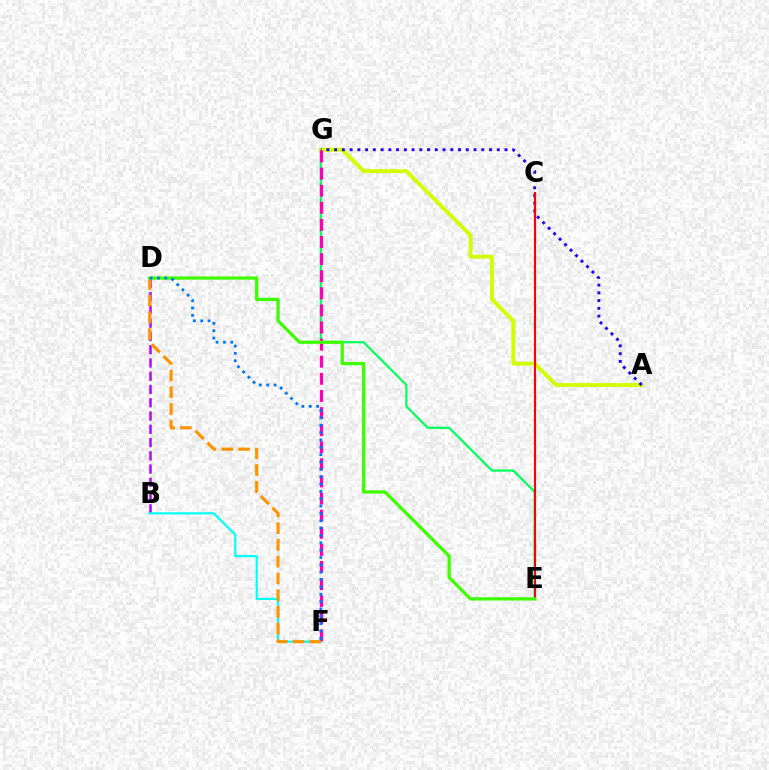{('B', 'D'): [{'color': '#b900ff', 'line_style': 'dashed', 'thickness': 1.8}], ('E', 'G'): [{'color': '#00ff5c', 'line_style': 'solid', 'thickness': 1.58}], ('B', 'F'): [{'color': '#00fff6', 'line_style': 'solid', 'thickness': 1.55}], ('A', 'G'): [{'color': '#d1ff00', 'line_style': 'solid', 'thickness': 2.8}, {'color': '#2500ff', 'line_style': 'dotted', 'thickness': 2.1}], ('F', 'G'): [{'color': '#ff00ac', 'line_style': 'dashed', 'thickness': 2.32}], ('C', 'E'): [{'color': '#ff0000', 'line_style': 'solid', 'thickness': 1.54}], ('D', 'F'): [{'color': '#ff9400', 'line_style': 'dashed', 'thickness': 2.28}, {'color': '#0074ff', 'line_style': 'dotted', 'thickness': 2.0}], ('D', 'E'): [{'color': '#3dff00', 'line_style': 'solid', 'thickness': 2.34}]}